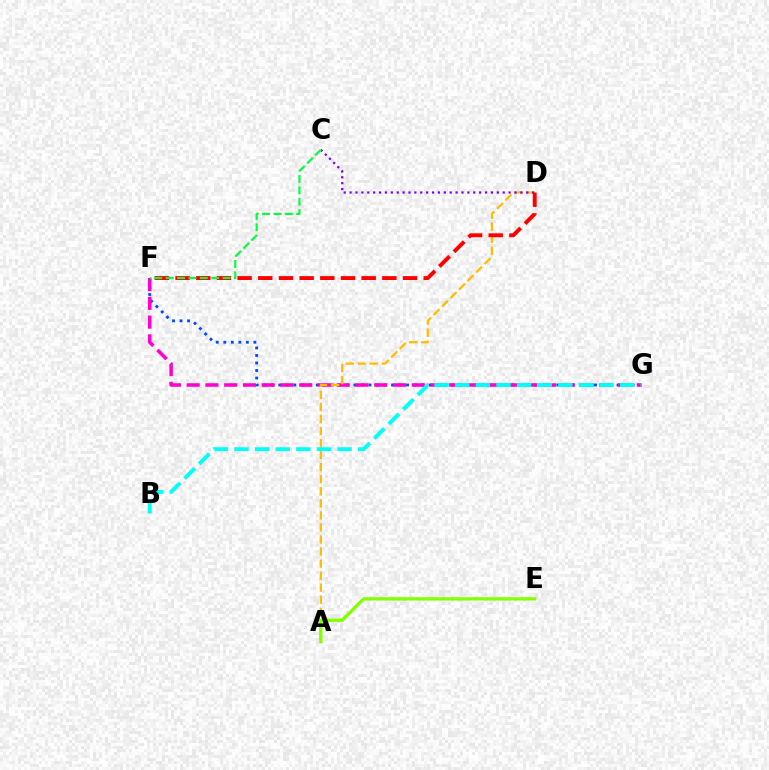{('F', 'G'): [{'color': '#004bff', 'line_style': 'dotted', 'thickness': 2.04}, {'color': '#ff00cf', 'line_style': 'dashed', 'thickness': 2.55}], ('A', 'D'): [{'color': '#ffbd00', 'line_style': 'dashed', 'thickness': 1.64}], ('C', 'D'): [{'color': '#7200ff', 'line_style': 'dotted', 'thickness': 1.6}], ('D', 'F'): [{'color': '#ff0000', 'line_style': 'dashed', 'thickness': 2.81}], ('C', 'F'): [{'color': '#00ff39', 'line_style': 'dashed', 'thickness': 1.55}], ('A', 'E'): [{'color': '#84ff00', 'line_style': 'solid', 'thickness': 2.39}], ('B', 'G'): [{'color': '#00fff6', 'line_style': 'dashed', 'thickness': 2.8}]}